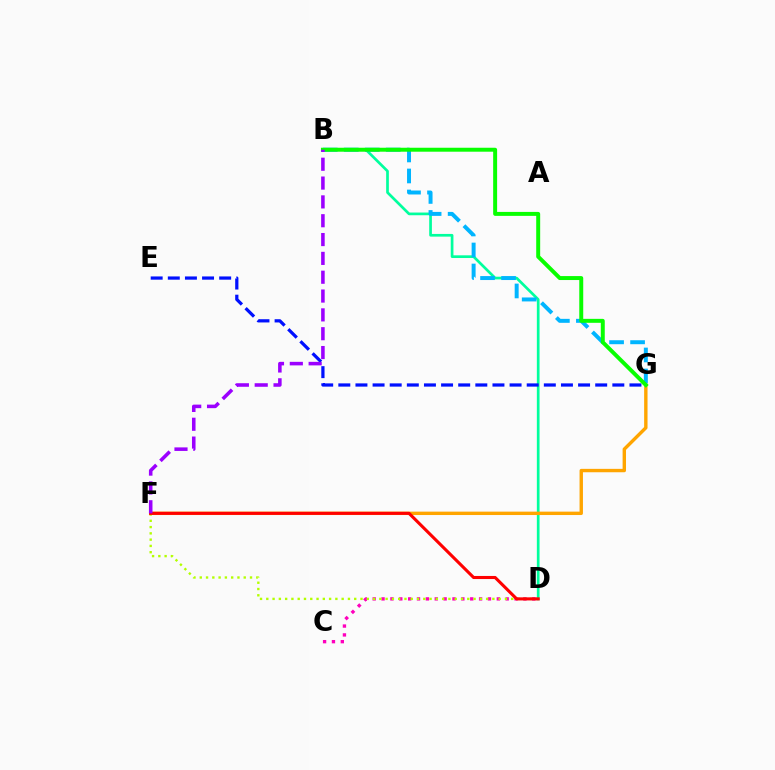{('B', 'D'): [{'color': '#00ff9d', 'line_style': 'solid', 'thickness': 1.94}], ('C', 'D'): [{'color': '#ff00bd', 'line_style': 'dotted', 'thickness': 2.41}], ('D', 'F'): [{'color': '#b3ff00', 'line_style': 'dotted', 'thickness': 1.71}, {'color': '#ff0000', 'line_style': 'solid', 'thickness': 2.22}], ('F', 'G'): [{'color': '#ffa500', 'line_style': 'solid', 'thickness': 2.44}], ('B', 'G'): [{'color': '#00b5ff', 'line_style': 'dashed', 'thickness': 2.85}, {'color': '#08ff00', 'line_style': 'solid', 'thickness': 2.85}], ('E', 'G'): [{'color': '#0010ff', 'line_style': 'dashed', 'thickness': 2.33}], ('B', 'F'): [{'color': '#9b00ff', 'line_style': 'dashed', 'thickness': 2.56}]}